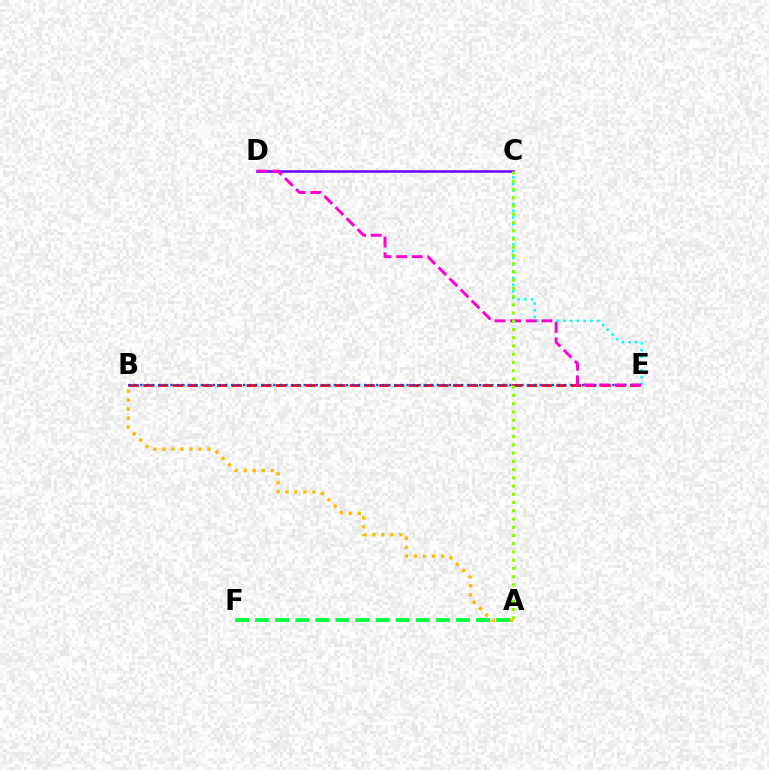{('A', 'B'): [{'color': '#ffbd00', 'line_style': 'dotted', 'thickness': 2.45}], ('A', 'F'): [{'color': '#00ff39', 'line_style': 'dashed', 'thickness': 2.73}], ('C', 'E'): [{'color': '#00fff6', 'line_style': 'dotted', 'thickness': 1.82}], ('C', 'D'): [{'color': '#7200ff', 'line_style': 'solid', 'thickness': 1.82}], ('B', 'E'): [{'color': '#ff0000', 'line_style': 'dashed', 'thickness': 2.0}, {'color': '#004bff', 'line_style': 'dotted', 'thickness': 1.64}], ('D', 'E'): [{'color': '#ff00cf', 'line_style': 'dashed', 'thickness': 2.12}], ('A', 'C'): [{'color': '#84ff00', 'line_style': 'dotted', 'thickness': 2.24}]}